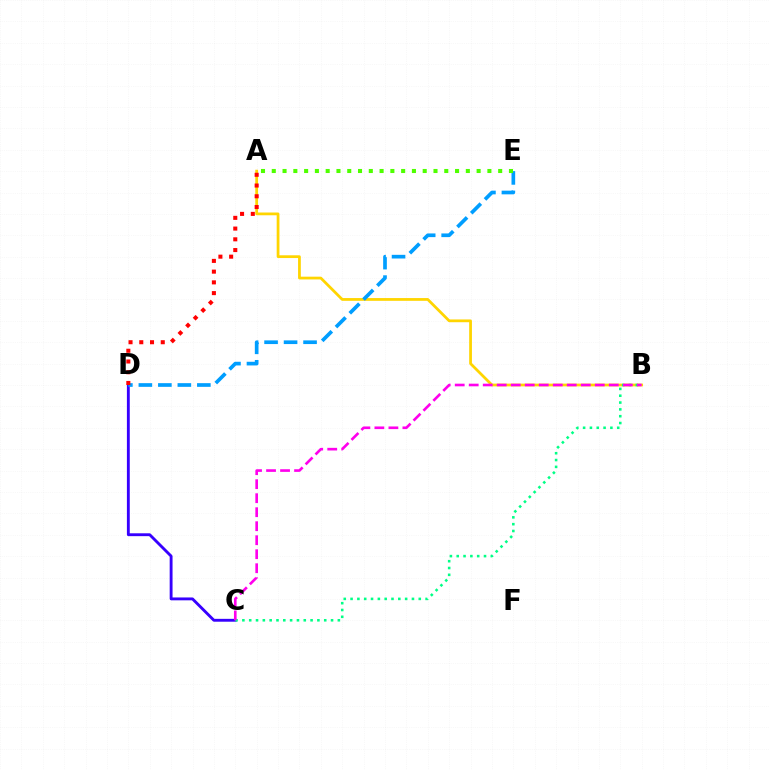{('C', 'D'): [{'color': '#3700ff', 'line_style': 'solid', 'thickness': 2.06}], ('A', 'B'): [{'color': '#ffd500', 'line_style': 'solid', 'thickness': 1.99}], ('B', 'C'): [{'color': '#00ff86', 'line_style': 'dotted', 'thickness': 1.85}, {'color': '#ff00ed', 'line_style': 'dashed', 'thickness': 1.9}], ('D', 'E'): [{'color': '#009eff', 'line_style': 'dashed', 'thickness': 2.65}], ('A', 'E'): [{'color': '#4fff00', 'line_style': 'dotted', 'thickness': 2.93}], ('A', 'D'): [{'color': '#ff0000', 'line_style': 'dotted', 'thickness': 2.92}]}